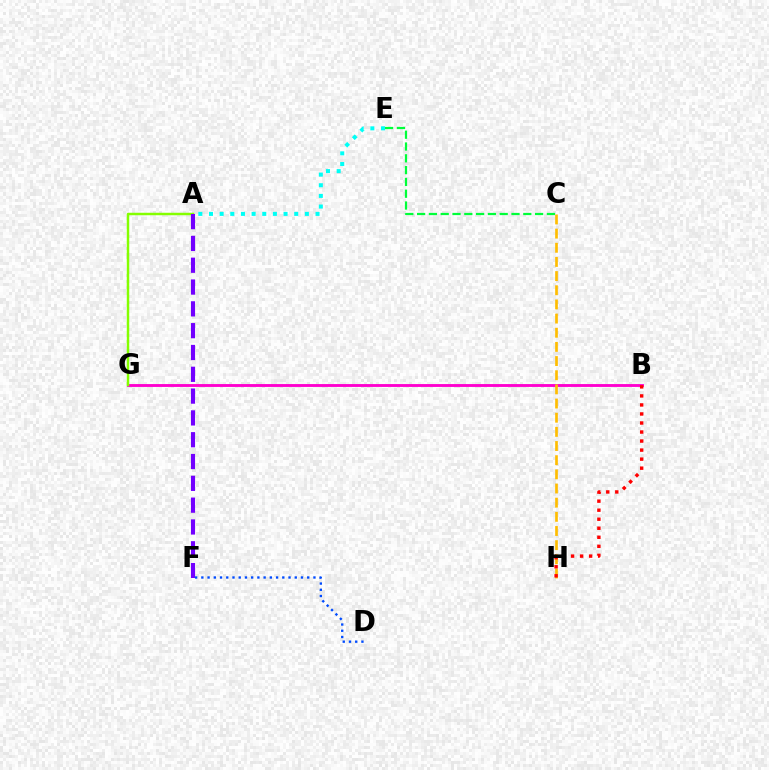{('B', 'G'): [{'color': '#ff00cf', 'line_style': 'solid', 'thickness': 2.06}], ('A', 'G'): [{'color': '#84ff00', 'line_style': 'solid', 'thickness': 1.78}], ('A', 'E'): [{'color': '#00fff6', 'line_style': 'dotted', 'thickness': 2.89}], ('C', 'H'): [{'color': '#ffbd00', 'line_style': 'dashed', 'thickness': 1.92}], ('B', 'H'): [{'color': '#ff0000', 'line_style': 'dotted', 'thickness': 2.45}], ('A', 'F'): [{'color': '#7200ff', 'line_style': 'dashed', 'thickness': 2.96}], ('C', 'E'): [{'color': '#00ff39', 'line_style': 'dashed', 'thickness': 1.6}], ('D', 'F'): [{'color': '#004bff', 'line_style': 'dotted', 'thickness': 1.69}]}